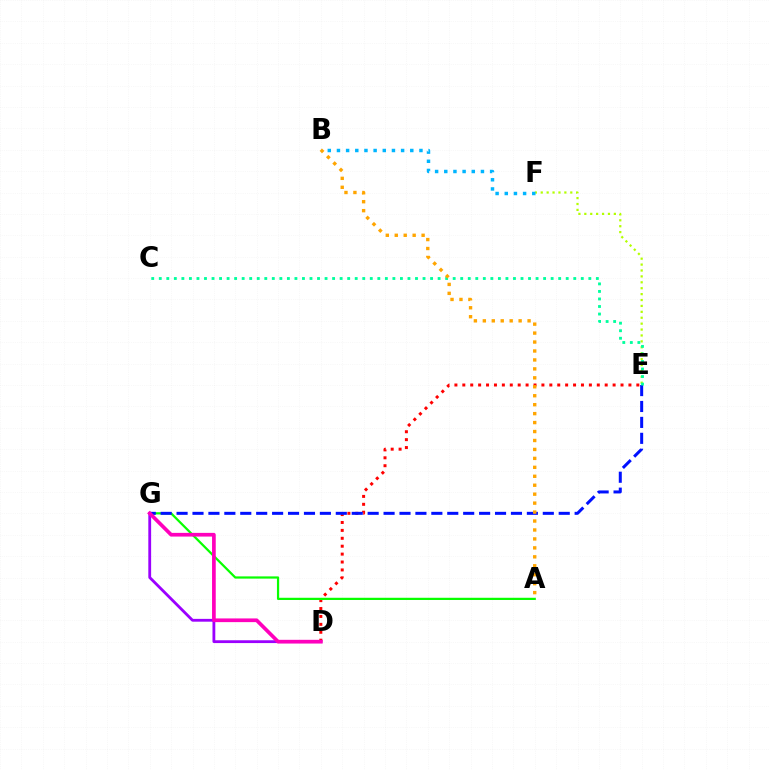{('D', 'E'): [{'color': '#ff0000', 'line_style': 'dotted', 'thickness': 2.15}], ('E', 'F'): [{'color': '#b3ff00', 'line_style': 'dotted', 'thickness': 1.6}], ('A', 'G'): [{'color': '#08ff00', 'line_style': 'solid', 'thickness': 1.6}], ('E', 'G'): [{'color': '#0010ff', 'line_style': 'dashed', 'thickness': 2.16}], ('B', 'F'): [{'color': '#00b5ff', 'line_style': 'dotted', 'thickness': 2.49}], ('C', 'E'): [{'color': '#00ff9d', 'line_style': 'dotted', 'thickness': 2.05}], ('D', 'G'): [{'color': '#9b00ff', 'line_style': 'solid', 'thickness': 2.03}, {'color': '#ff00bd', 'line_style': 'solid', 'thickness': 2.66}], ('A', 'B'): [{'color': '#ffa500', 'line_style': 'dotted', 'thickness': 2.43}]}